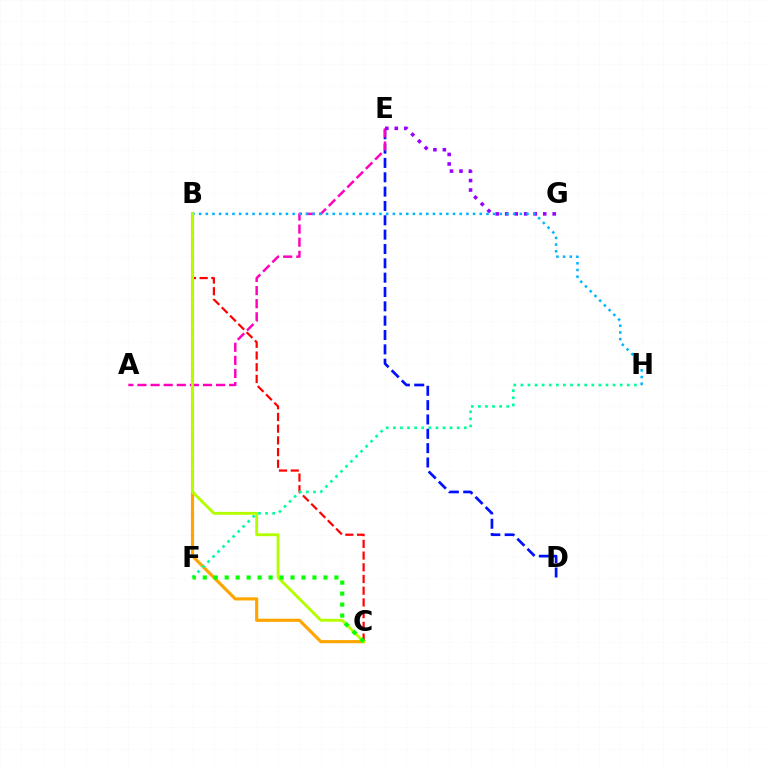{('D', 'E'): [{'color': '#0010ff', 'line_style': 'dashed', 'thickness': 1.95}], ('B', 'C'): [{'color': '#ffa500', 'line_style': 'solid', 'thickness': 2.27}, {'color': '#ff0000', 'line_style': 'dashed', 'thickness': 1.59}, {'color': '#b3ff00', 'line_style': 'solid', 'thickness': 2.06}], ('A', 'E'): [{'color': '#ff00bd', 'line_style': 'dashed', 'thickness': 1.78}], ('E', 'G'): [{'color': '#9b00ff', 'line_style': 'dotted', 'thickness': 2.58}], ('F', 'H'): [{'color': '#00ff9d', 'line_style': 'dotted', 'thickness': 1.93}], ('B', 'H'): [{'color': '#00b5ff', 'line_style': 'dotted', 'thickness': 1.82}], ('C', 'F'): [{'color': '#08ff00', 'line_style': 'dotted', 'thickness': 2.98}]}